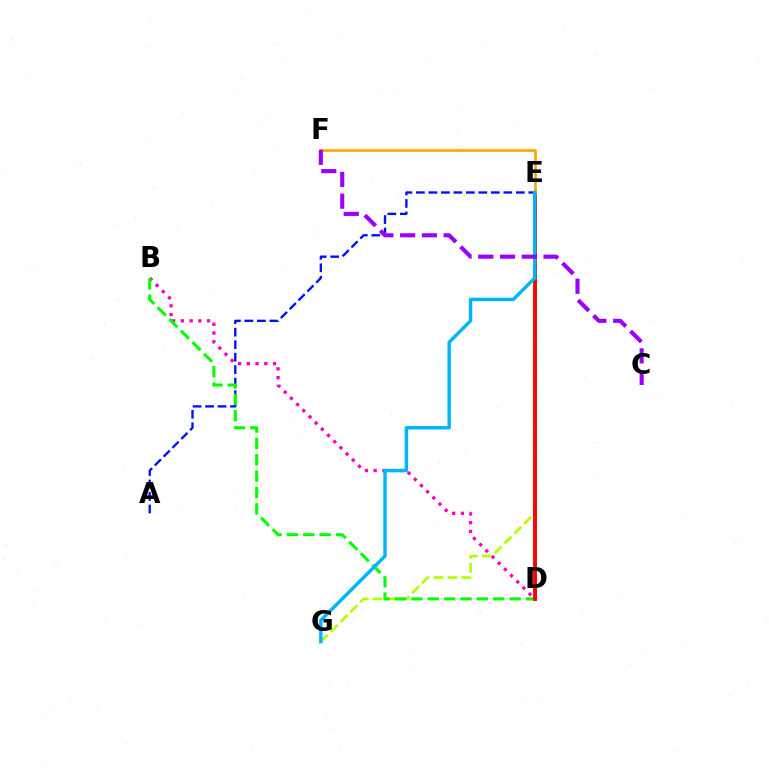{('B', 'D'): [{'color': '#ff00bd', 'line_style': 'dotted', 'thickness': 2.38}, {'color': '#08ff00', 'line_style': 'dashed', 'thickness': 2.22}], ('E', 'G'): [{'color': '#b3ff00', 'line_style': 'dashed', 'thickness': 1.89}, {'color': '#00b5ff', 'line_style': 'solid', 'thickness': 2.47}], ('A', 'E'): [{'color': '#0010ff', 'line_style': 'dashed', 'thickness': 1.7}], ('D', 'E'): [{'color': '#00ff9d', 'line_style': 'dashed', 'thickness': 1.86}, {'color': '#ff0000', 'line_style': 'solid', 'thickness': 2.8}], ('E', 'F'): [{'color': '#ffa500', 'line_style': 'solid', 'thickness': 1.94}], ('C', 'F'): [{'color': '#9b00ff', 'line_style': 'dashed', 'thickness': 2.95}]}